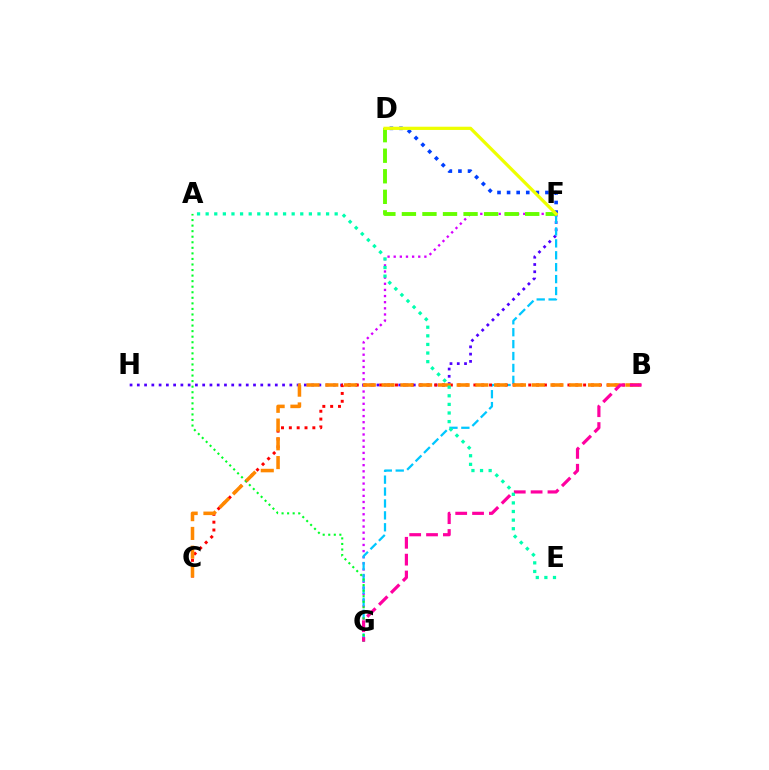{('F', 'H'): [{'color': '#4f00ff', 'line_style': 'dotted', 'thickness': 1.97}], ('F', 'G'): [{'color': '#d600ff', 'line_style': 'dotted', 'thickness': 1.67}, {'color': '#00c7ff', 'line_style': 'dashed', 'thickness': 1.62}], ('B', 'C'): [{'color': '#ff0000', 'line_style': 'dotted', 'thickness': 2.13}, {'color': '#ff8800', 'line_style': 'dashed', 'thickness': 2.55}], ('A', 'G'): [{'color': '#00ff27', 'line_style': 'dotted', 'thickness': 1.51}], ('D', 'F'): [{'color': '#66ff00', 'line_style': 'dashed', 'thickness': 2.79}, {'color': '#003fff', 'line_style': 'dotted', 'thickness': 2.6}, {'color': '#eeff00', 'line_style': 'solid', 'thickness': 2.33}], ('B', 'G'): [{'color': '#ff00a0', 'line_style': 'dashed', 'thickness': 2.29}], ('A', 'E'): [{'color': '#00ffaf', 'line_style': 'dotted', 'thickness': 2.34}]}